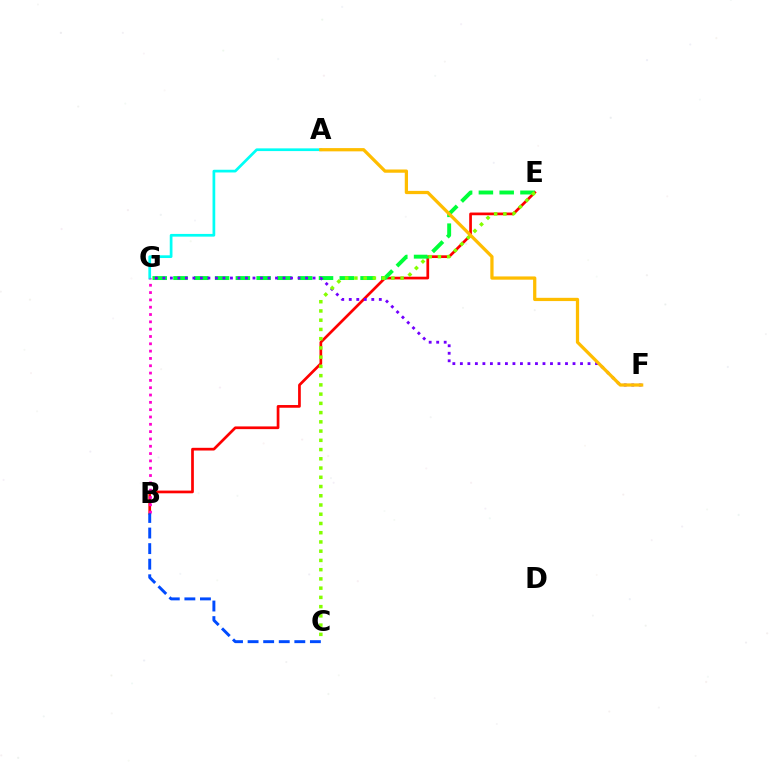{('B', 'E'): [{'color': '#ff0000', 'line_style': 'solid', 'thickness': 1.95}], ('E', 'G'): [{'color': '#00ff39', 'line_style': 'dashed', 'thickness': 2.82}], ('F', 'G'): [{'color': '#7200ff', 'line_style': 'dotted', 'thickness': 2.04}], ('A', 'G'): [{'color': '#00fff6', 'line_style': 'solid', 'thickness': 1.95}], ('B', 'G'): [{'color': '#ff00cf', 'line_style': 'dotted', 'thickness': 1.99}], ('C', 'E'): [{'color': '#84ff00', 'line_style': 'dotted', 'thickness': 2.51}], ('B', 'C'): [{'color': '#004bff', 'line_style': 'dashed', 'thickness': 2.12}], ('A', 'F'): [{'color': '#ffbd00', 'line_style': 'solid', 'thickness': 2.34}]}